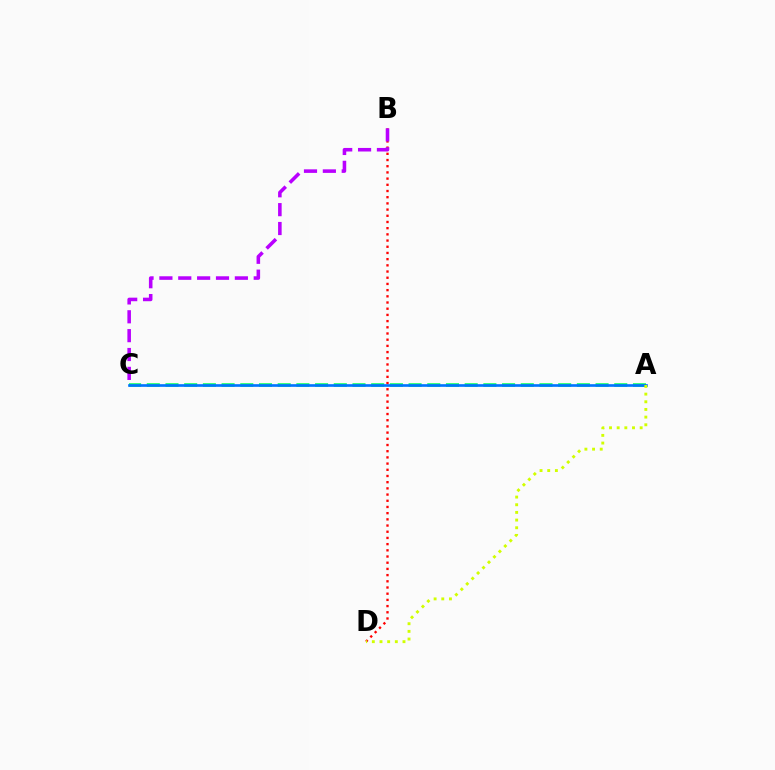{('B', 'D'): [{'color': '#ff0000', 'line_style': 'dotted', 'thickness': 1.68}], ('A', 'C'): [{'color': '#00ff5c', 'line_style': 'dashed', 'thickness': 2.54}, {'color': '#0074ff', 'line_style': 'solid', 'thickness': 1.91}], ('B', 'C'): [{'color': '#b900ff', 'line_style': 'dashed', 'thickness': 2.56}], ('A', 'D'): [{'color': '#d1ff00', 'line_style': 'dotted', 'thickness': 2.08}]}